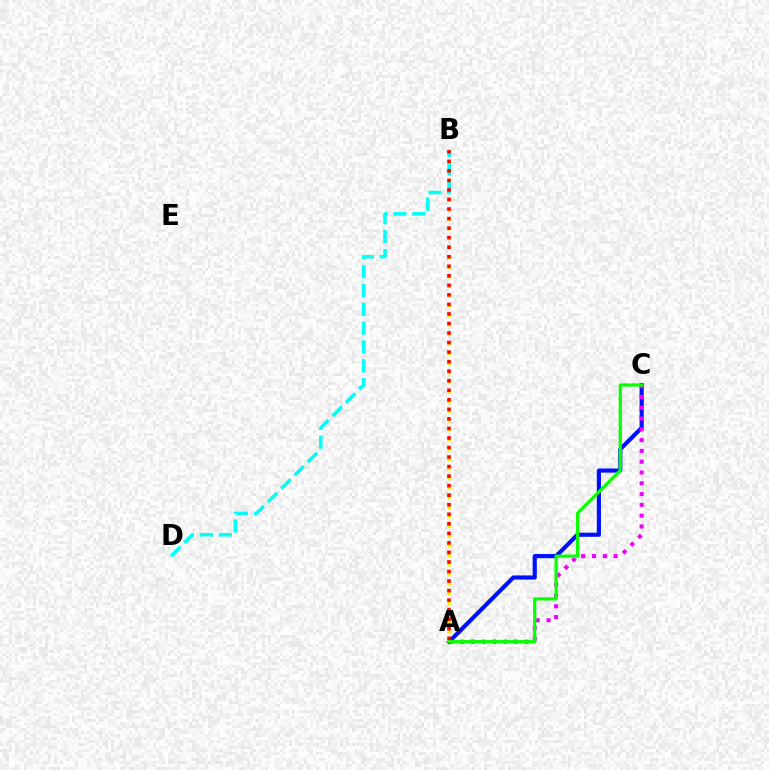{('A', 'C'): [{'color': '#0010ff', 'line_style': 'solid', 'thickness': 2.98}, {'color': '#ee00ff', 'line_style': 'dotted', 'thickness': 2.93}, {'color': '#08ff00', 'line_style': 'solid', 'thickness': 2.31}], ('A', 'B'): [{'color': '#fcf500', 'line_style': 'dotted', 'thickness': 2.61}, {'color': '#ff0000', 'line_style': 'dotted', 'thickness': 2.59}], ('B', 'D'): [{'color': '#00fff6', 'line_style': 'dashed', 'thickness': 2.56}]}